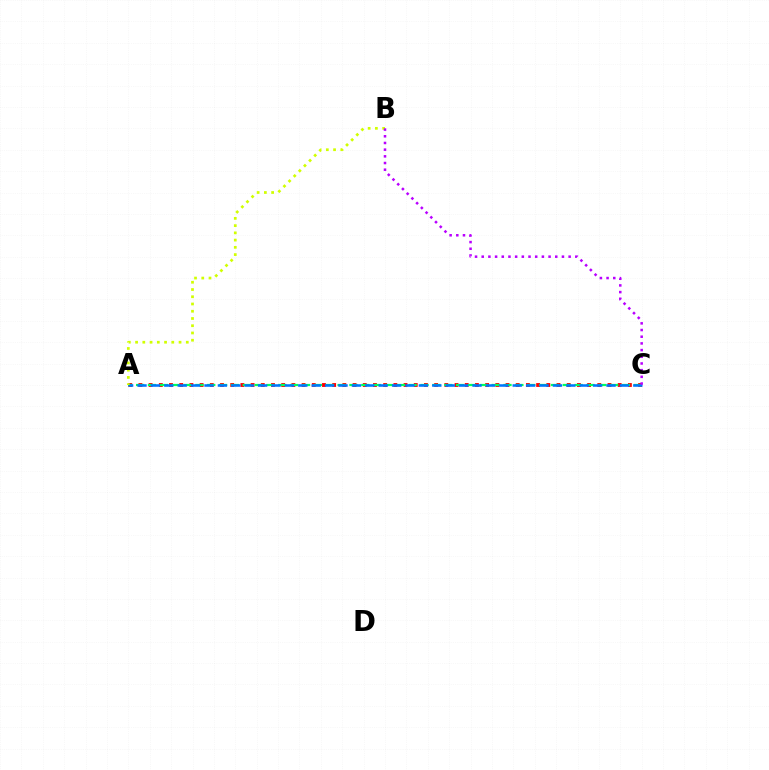{('A', 'C'): [{'color': '#ff0000', 'line_style': 'dotted', 'thickness': 2.77}, {'color': '#00ff5c', 'line_style': 'dashed', 'thickness': 1.61}, {'color': '#0074ff', 'line_style': 'dashed', 'thickness': 1.82}], ('A', 'B'): [{'color': '#d1ff00', 'line_style': 'dotted', 'thickness': 1.97}], ('B', 'C'): [{'color': '#b900ff', 'line_style': 'dotted', 'thickness': 1.82}]}